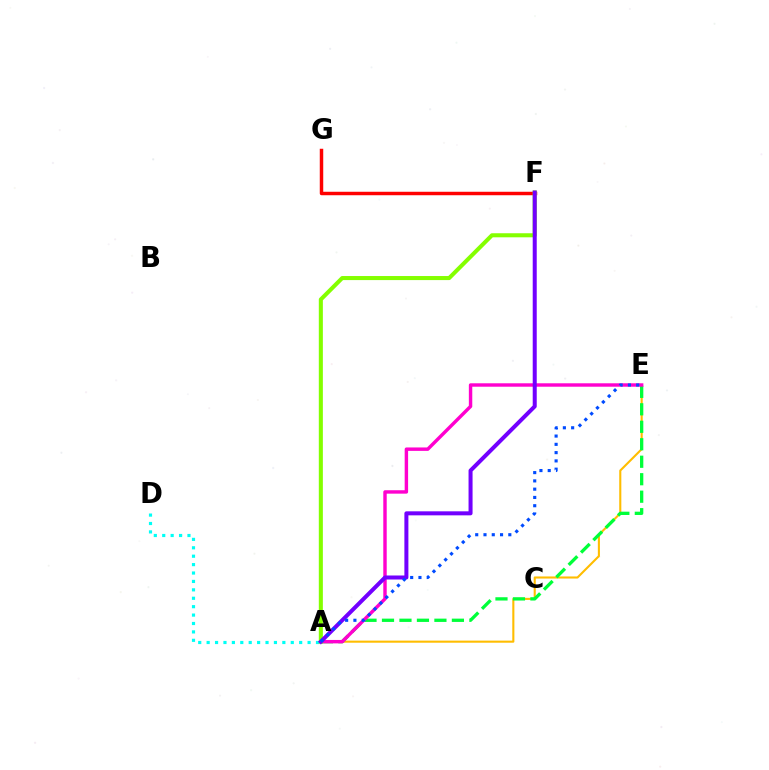{('A', 'E'): [{'color': '#ffbd00', 'line_style': 'solid', 'thickness': 1.51}, {'color': '#00ff39', 'line_style': 'dashed', 'thickness': 2.37}, {'color': '#ff00cf', 'line_style': 'solid', 'thickness': 2.47}, {'color': '#004bff', 'line_style': 'dotted', 'thickness': 2.25}], ('F', 'G'): [{'color': '#ff0000', 'line_style': 'solid', 'thickness': 2.5}], ('A', 'D'): [{'color': '#00fff6', 'line_style': 'dotted', 'thickness': 2.29}], ('A', 'F'): [{'color': '#84ff00', 'line_style': 'solid', 'thickness': 2.92}, {'color': '#7200ff', 'line_style': 'solid', 'thickness': 2.89}]}